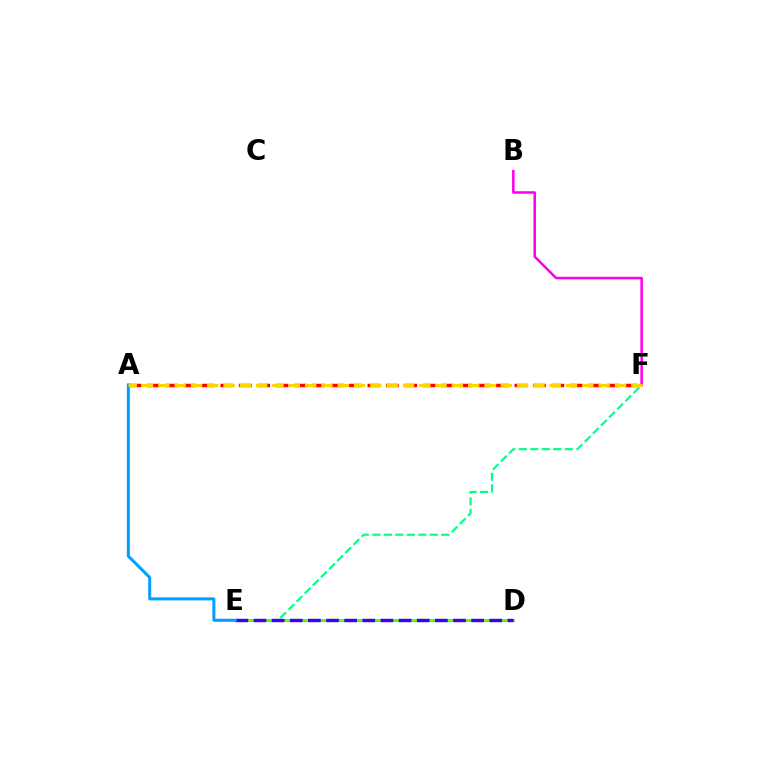{('A', 'F'): [{'color': '#ff0000', 'line_style': 'dashed', 'thickness': 2.5}, {'color': '#ffd500', 'line_style': 'dashed', 'thickness': 2.22}], ('E', 'F'): [{'color': '#00ff86', 'line_style': 'dashed', 'thickness': 1.56}], ('D', 'E'): [{'color': '#4fff00', 'line_style': 'solid', 'thickness': 2.08}, {'color': '#3700ff', 'line_style': 'dashed', 'thickness': 2.46}], ('B', 'F'): [{'color': '#ff00ed', 'line_style': 'solid', 'thickness': 1.82}], ('A', 'E'): [{'color': '#009eff', 'line_style': 'solid', 'thickness': 2.17}]}